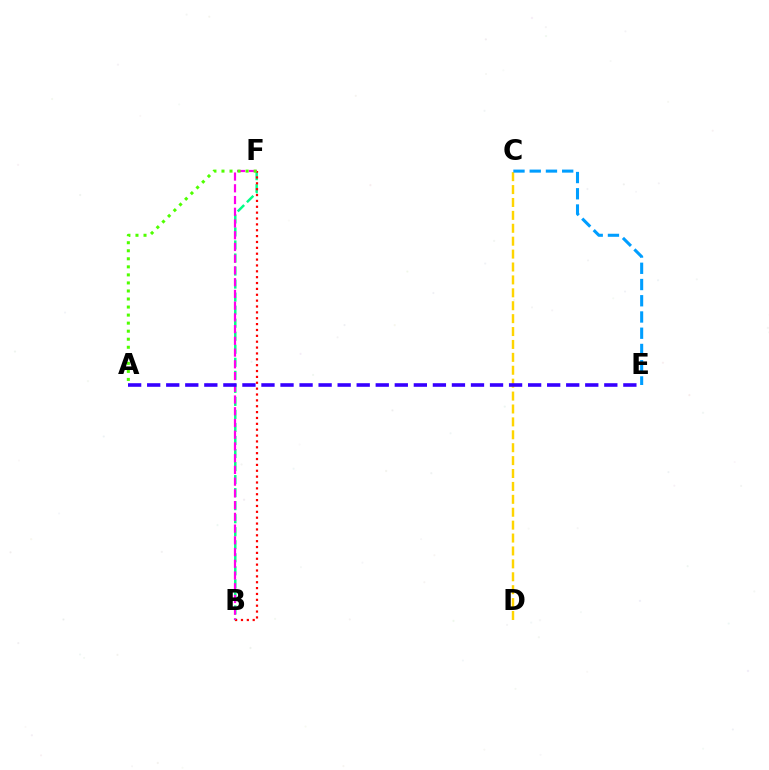{('C', 'D'): [{'color': '#ffd500', 'line_style': 'dashed', 'thickness': 1.75}], ('B', 'F'): [{'color': '#00ff86', 'line_style': 'dashed', 'thickness': 1.77}, {'color': '#ff0000', 'line_style': 'dotted', 'thickness': 1.59}, {'color': '#ff00ed', 'line_style': 'dashed', 'thickness': 1.59}], ('C', 'E'): [{'color': '#009eff', 'line_style': 'dashed', 'thickness': 2.21}], ('A', 'F'): [{'color': '#4fff00', 'line_style': 'dotted', 'thickness': 2.18}], ('A', 'E'): [{'color': '#3700ff', 'line_style': 'dashed', 'thickness': 2.59}]}